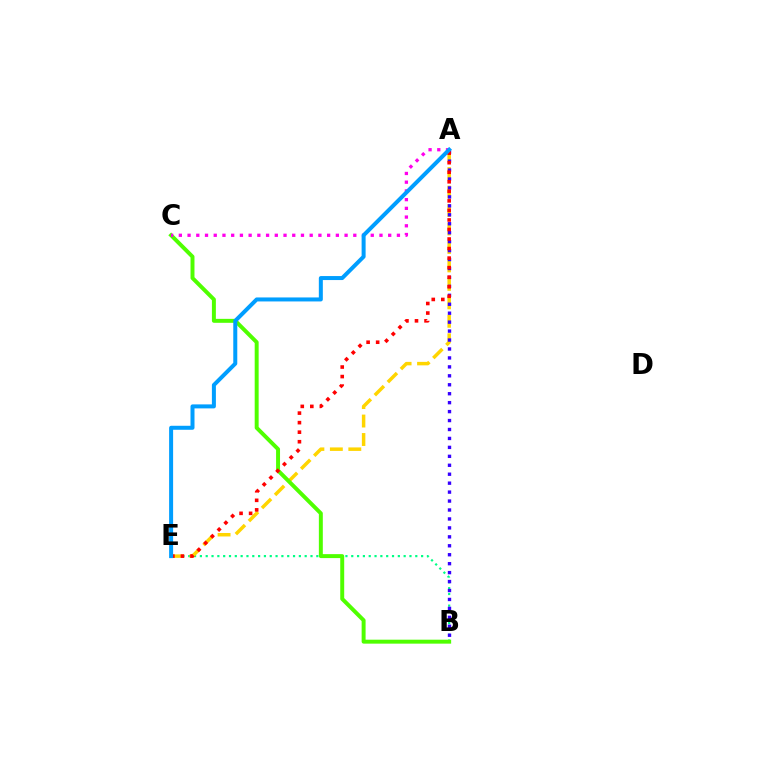{('B', 'E'): [{'color': '#00ff86', 'line_style': 'dotted', 'thickness': 1.58}], ('A', 'E'): [{'color': '#ffd500', 'line_style': 'dashed', 'thickness': 2.51}, {'color': '#ff0000', 'line_style': 'dotted', 'thickness': 2.59}, {'color': '#009eff', 'line_style': 'solid', 'thickness': 2.88}], ('A', 'B'): [{'color': '#3700ff', 'line_style': 'dotted', 'thickness': 2.43}], ('B', 'C'): [{'color': '#4fff00', 'line_style': 'solid', 'thickness': 2.85}], ('A', 'C'): [{'color': '#ff00ed', 'line_style': 'dotted', 'thickness': 2.37}]}